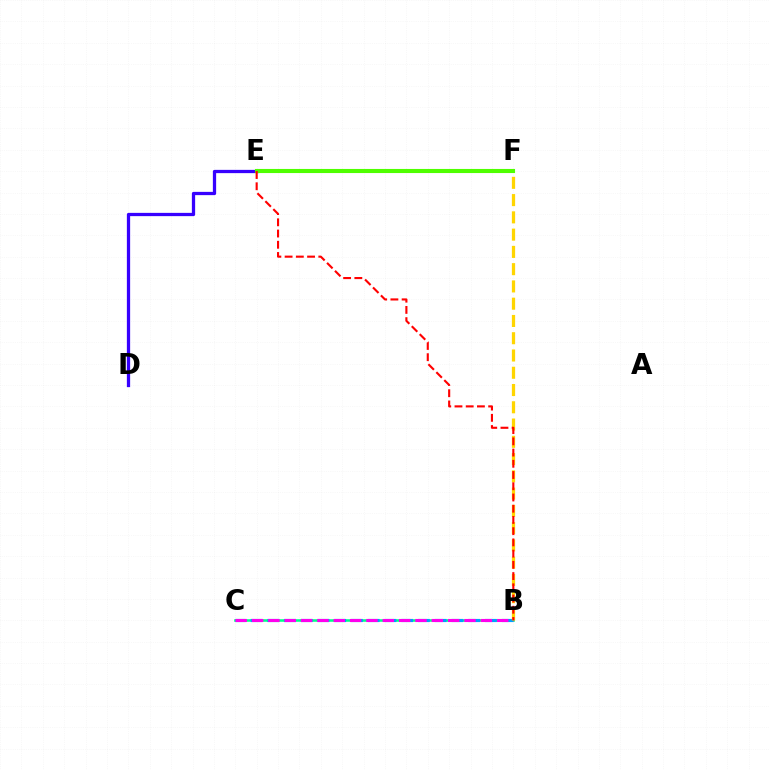{('B', 'C'): [{'color': '#00ff86', 'line_style': 'solid', 'thickness': 1.85}, {'color': '#009eff', 'line_style': 'dashed', 'thickness': 2.27}, {'color': '#ff00ed', 'line_style': 'dashed', 'thickness': 2.22}], ('B', 'F'): [{'color': '#ffd500', 'line_style': 'dashed', 'thickness': 2.35}], ('D', 'E'): [{'color': '#3700ff', 'line_style': 'solid', 'thickness': 2.35}], ('E', 'F'): [{'color': '#4fff00', 'line_style': 'solid', 'thickness': 2.95}], ('B', 'E'): [{'color': '#ff0000', 'line_style': 'dashed', 'thickness': 1.53}]}